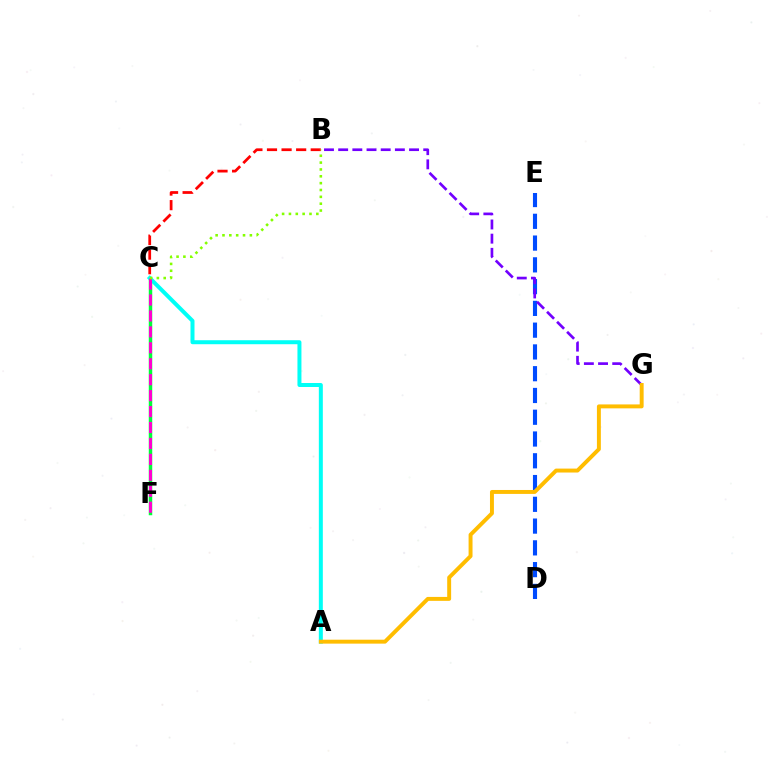{('D', 'E'): [{'color': '#004bff', 'line_style': 'dashed', 'thickness': 2.96}], ('C', 'F'): [{'color': '#00ff39', 'line_style': 'solid', 'thickness': 2.5}, {'color': '#ff00cf', 'line_style': 'dashed', 'thickness': 2.17}], ('B', 'C'): [{'color': '#ff0000', 'line_style': 'dashed', 'thickness': 1.98}, {'color': '#84ff00', 'line_style': 'dotted', 'thickness': 1.86}], ('B', 'G'): [{'color': '#7200ff', 'line_style': 'dashed', 'thickness': 1.93}], ('A', 'C'): [{'color': '#00fff6', 'line_style': 'solid', 'thickness': 2.87}], ('A', 'G'): [{'color': '#ffbd00', 'line_style': 'solid', 'thickness': 2.83}]}